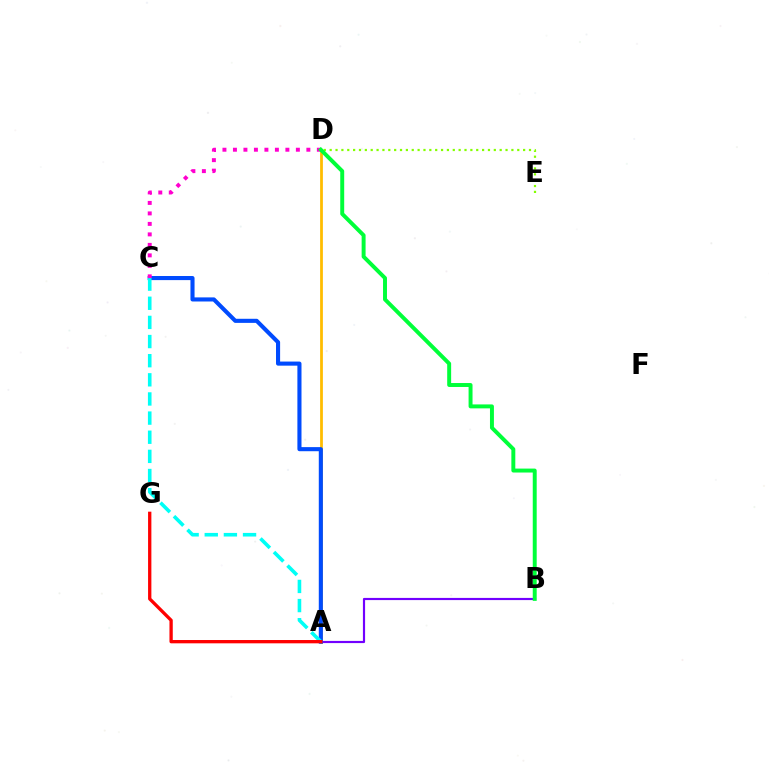{('A', 'D'): [{'color': '#ffbd00', 'line_style': 'solid', 'thickness': 1.99}], ('A', 'B'): [{'color': '#7200ff', 'line_style': 'solid', 'thickness': 1.56}], ('A', 'C'): [{'color': '#004bff', 'line_style': 'solid', 'thickness': 2.95}, {'color': '#00fff6', 'line_style': 'dashed', 'thickness': 2.6}], ('A', 'G'): [{'color': '#ff0000', 'line_style': 'solid', 'thickness': 2.38}], ('D', 'E'): [{'color': '#84ff00', 'line_style': 'dotted', 'thickness': 1.59}], ('C', 'D'): [{'color': '#ff00cf', 'line_style': 'dotted', 'thickness': 2.85}], ('B', 'D'): [{'color': '#00ff39', 'line_style': 'solid', 'thickness': 2.84}]}